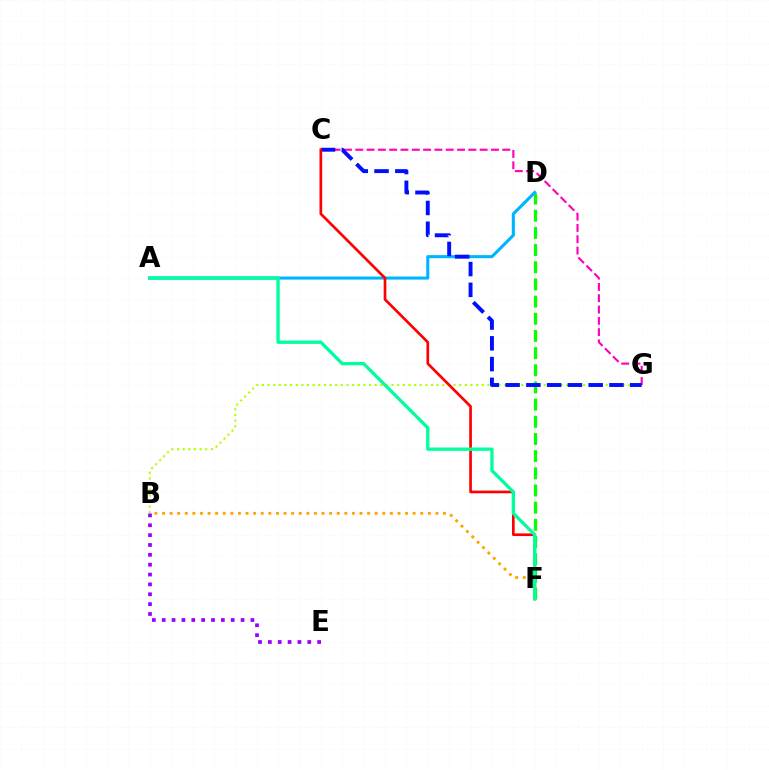{('B', 'G'): [{'color': '#b3ff00', 'line_style': 'dotted', 'thickness': 1.53}], ('D', 'F'): [{'color': '#08ff00', 'line_style': 'dashed', 'thickness': 2.33}], ('A', 'D'): [{'color': '#00b5ff', 'line_style': 'solid', 'thickness': 2.22}], ('C', 'G'): [{'color': '#ff00bd', 'line_style': 'dashed', 'thickness': 1.54}, {'color': '#0010ff', 'line_style': 'dashed', 'thickness': 2.82}], ('B', 'E'): [{'color': '#9b00ff', 'line_style': 'dotted', 'thickness': 2.68}], ('C', 'F'): [{'color': '#ff0000', 'line_style': 'solid', 'thickness': 1.93}], ('B', 'F'): [{'color': '#ffa500', 'line_style': 'dotted', 'thickness': 2.06}], ('A', 'F'): [{'color': '#00ff9d', 'line_style': 'solid', 'thickness': 2.39}]}